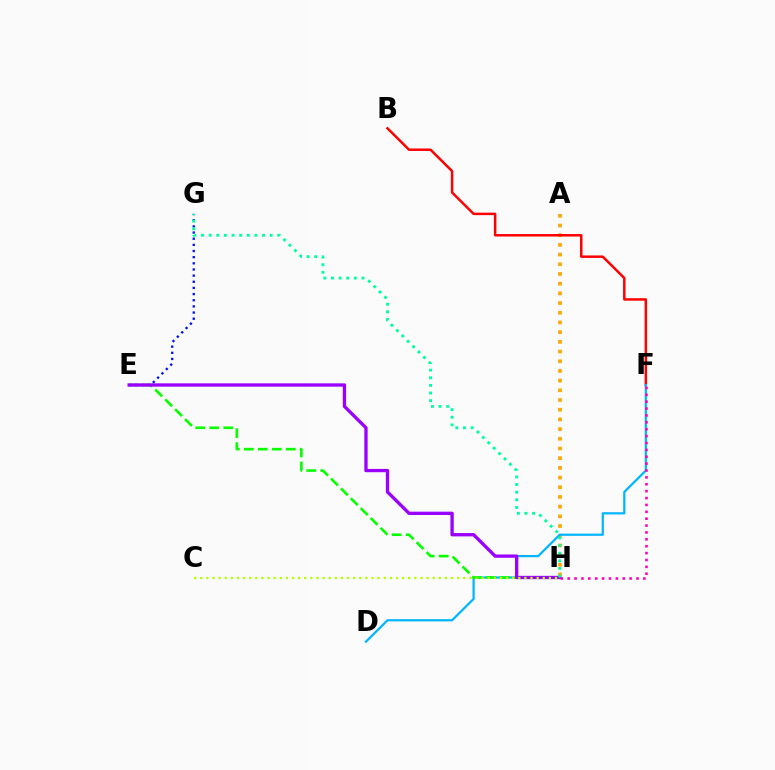{('A', 'H'): [{'color': '#ffa500', 'line_style': 'dotted', 'thickness': 2.63}], ('E', 'G'): [{'color': '#0010ff', 'line_style': 'dotted', 'thickness': 1.67}], ('B', 'F'): [{'color': '#ff0000', 'line_style': 'solid', 'thickness': 1.79}], ('D', 'F'): [{'color': '#00b5ff', 'line_style': 'solid', 'thickness': 1.6}], ('E', 'H'): [{'color': '#08ff00', 'line_style': 'dashed', 'thickness': 1.9}, {'color': '#9b00ff', 'line_style': 'solid', 'thickness': 2.39}], ('C', 'H'): [{'color': '#b3ff00', 'line_style': 'dotted', 'thickness': 1.66}], ('G', 'H'): [{'color': '#00ff9d', 'line_style': 'dotted', 'thickness': 2.07}], ('F', 'H'): [{'color': '#ff00bd', 'line_style': 'dotted', 'thickness': 1.87}]}